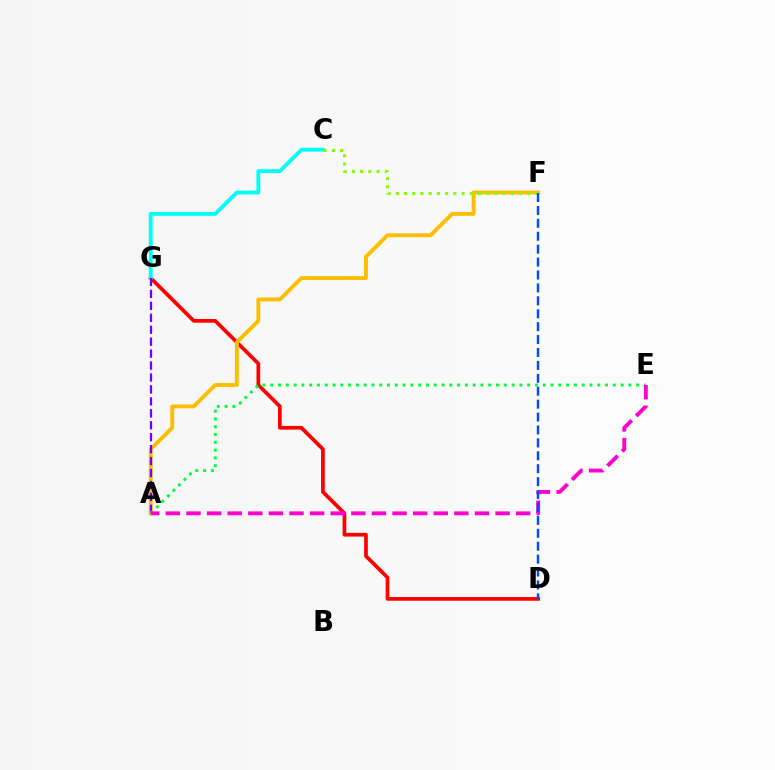{('D', 'G'): [{'color': '#ff0000', 'line_style': 'solid', 'thickness': 2.67}], ('A', 'F'): [{'color': '#ffbd00', 'line_style': 'solid', 'thickness': 2.79}], ('C', 'G'): [{'color': '#00fff6', 'line_style': 'solid', 'thickness': 2.77}], ('A', 'G'): [{'color': '#7200ff', 'line_style': 'dashed', 'thickness': 1.62}], ('A', 'E'): [{'color': '#00ff39', 'line_style': 'dotted', 'thickness': 2.12}, {'color': '#ff00cf', 'line_style': 'dashed', 'thickness': 2.8}], ('C', 'F'): [{'color': '#84ff00', 'line_style': 'dotted', 'thickness': 2.24}], ('D', 'F'): [{'color': '#004bff', 'line_style': 'dashed', 'thickness': 1.75}]}